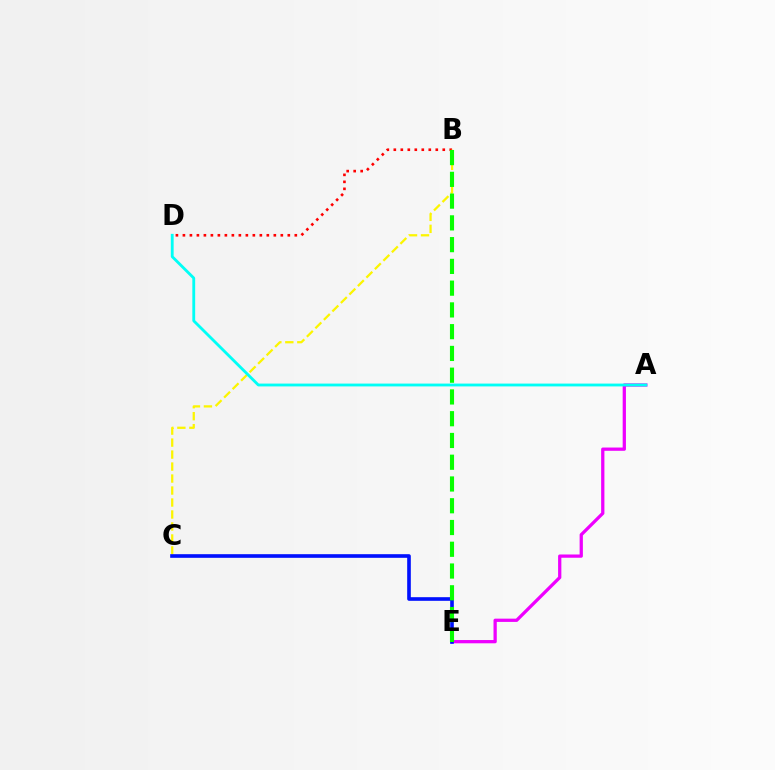{('B', 'D'): [{'color': '#ff0000', 'line_style': 'dotted', 'thickness': 1.9}], ('B', 'C'): [{'color': '#fcf500', 'line_style': 'dashed', 'thickness': 1.63}], ('A', 'E'): [{'color': '#ee00ff', 'line_style': 'solid', 'thickness': 2.35}], ('C', 'E'): [{'color': '#0010ff', 'line_style': 'solid', 'thickness': 2.61}], ('A', 'D'): [{'color': '#00fff6', 'line_style': 'solid', 'thickness': 2.04}], ('B', 'E'): [{'color': '#08ff00', 'line_style': 'dashed', 'thickness': 2.96}]}